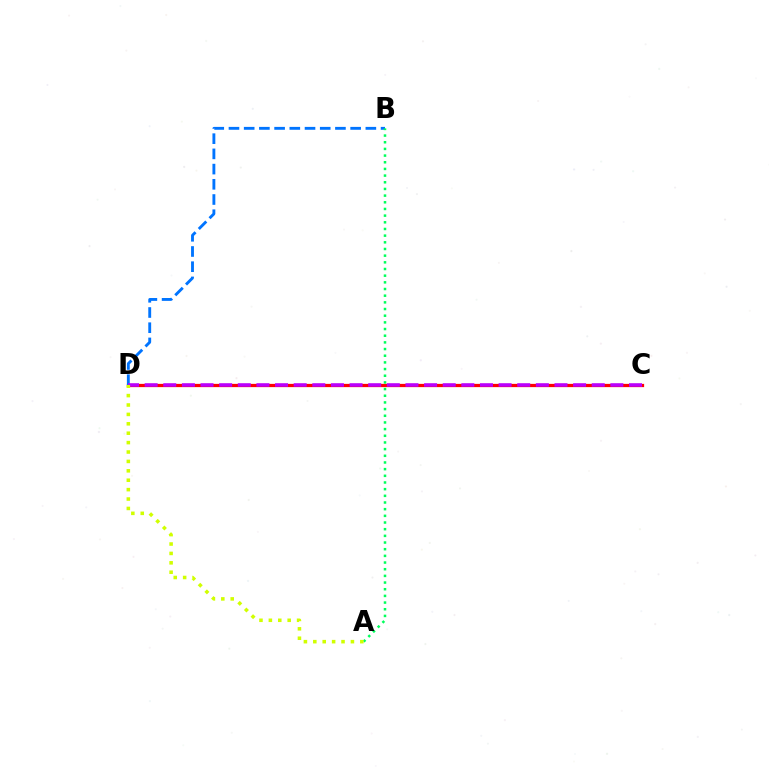{('C', 'D'): [{'color': '#ff0000', 'line_style': 'solid', 'thickness': 2.34}, {'color': '#b900ff', 'line_style': 'dashed', 'thickness': 2.53}], ('B', 'D'): [{'color': '#0074ff', 'line_style': 'dashed', 'thickness': 2.07}], ('A', 'B'): [{'color': '#00ff5c', 'line_style': 'dotted', 'thickness': 1.81}], ('A', 'D'): [{'color': '#d1ff00', 'line_style': 'dotted', 'thickness': 2.56}]}